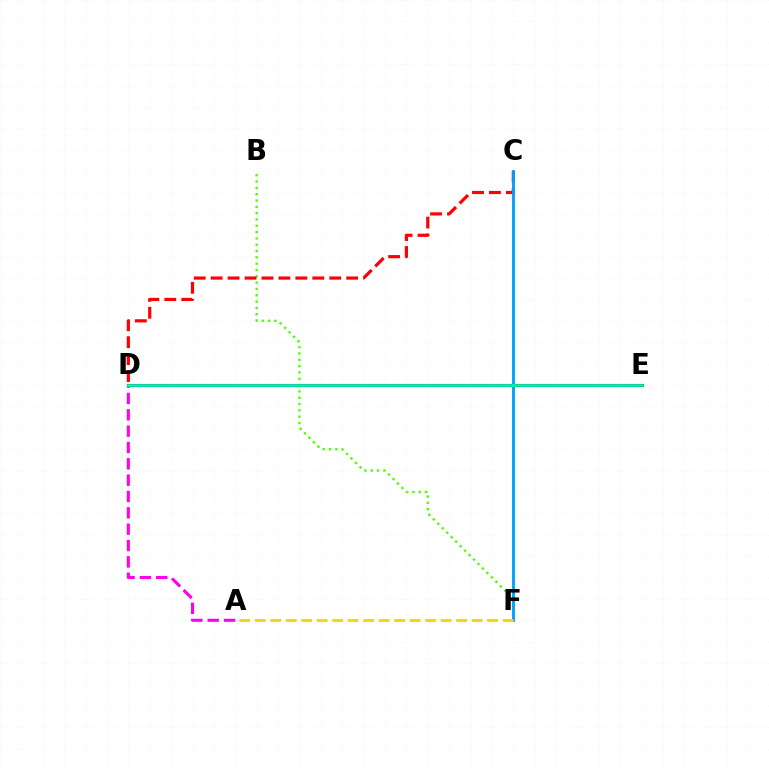{('B', 'F'): [{'color': '#4fff00', 'line_style': 'dotted', 'thickness': 1.72}], ('D', 'E'): [{'color': '#3700ff', 'line_style': 'solid', 'thickness': 2.23}, {'color': '#00ff86', 'line_style': 'solid', 'thickness': 1.91}], ('C', 'D'): [{'color': '#ff0000', 'line_style': 'dashed', 'thickness': 2.3}], ('A', 'D'): [{'color': '#ff00ed', 'line_style': 'dashed', 'thickness': 2.22}], ('C', 'F'): [{'color': '#009eff', 'line_style': 'solid', 'thickness': 2.05}], ('A', 'F'): [{'color': '#ffd500', 'line_style': 'dashed', 'thickness': 2.1}]}